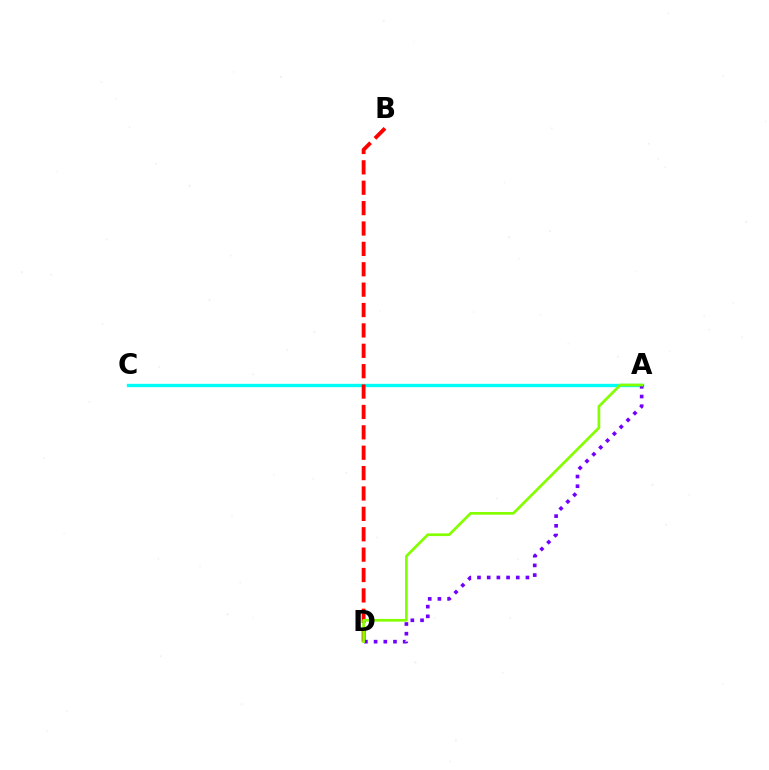{('A', 'C'): [{'color': '#00fff6', 'line_style': 'solid', 'thickness': 2.41}], ('A', 'D'): [{'color': '#7200ff', 'line_style': 'dotted', 'thickness': 2.63}, {'color': '#84ff00', 'line_style': 'solid', 'thickness': 1.94}], ('B', 'D'): [{'color': '#ff0000', 'line_style': 'dashed', 'thickness': 2.77}]}